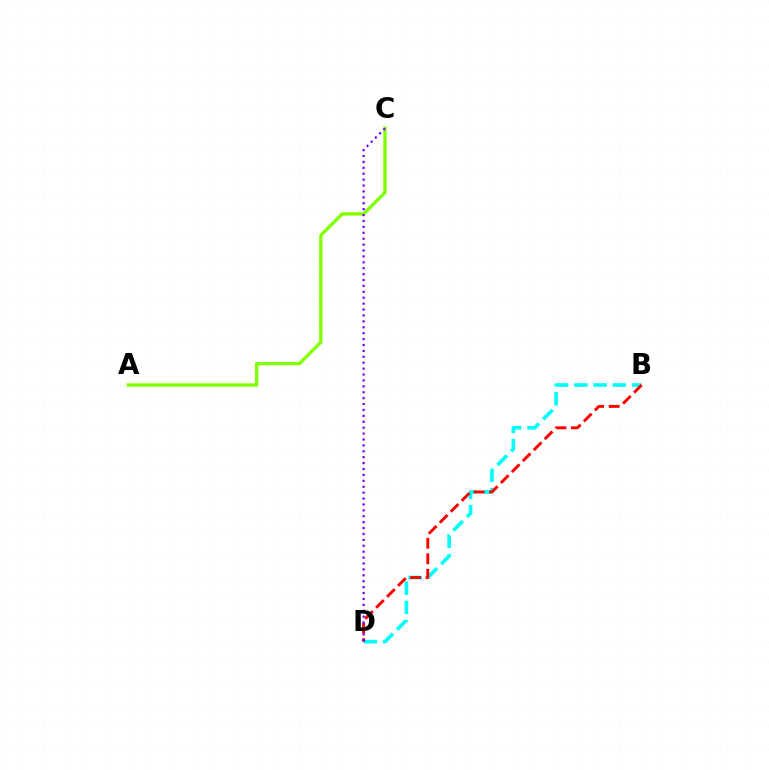{('B', 'D'): [{'color': '#00fff6', 'line_style': 'dashed', 'thickness': 2.62}, {'color': '#ff0000', 'line_style': 'dashed', 'thickness': 2.11}], ('A', 'C'): [{'color': '#84ff00', 'line_style': 'solid', 'thickness': 2.42}], ('C', 'D'): [{'color': '#7200ff', 'line_style': 'dotted', 'thickness': 1.6}]}